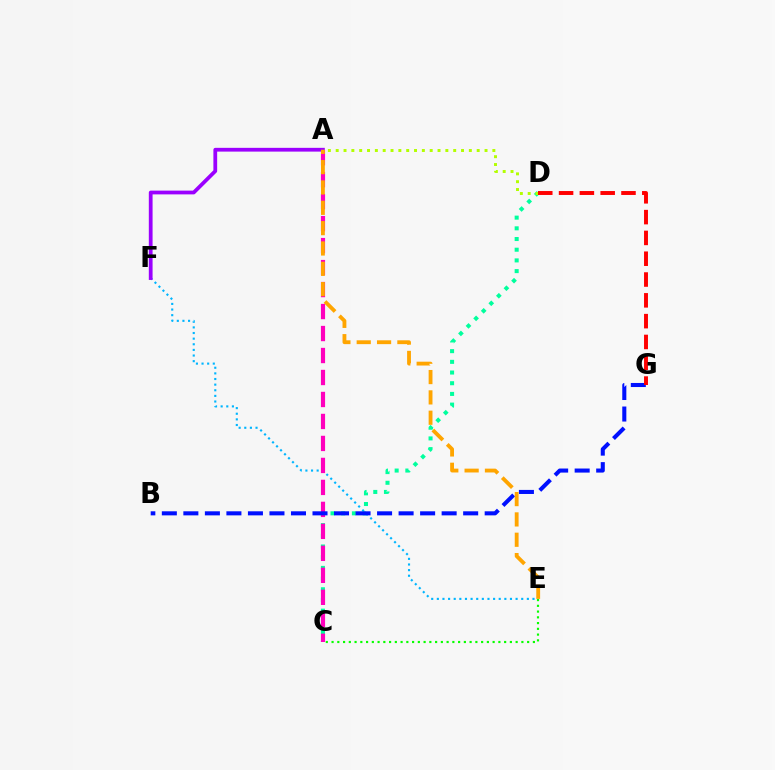{('E', 'F'): [{'color': '#00b5ff', 'line_style': 'dotted', 'thickness': 1.53}], ('A', 'F'): [{'color': '#9b00ff', 'line_style': 'solid', 'thickness': 2.71}], ('C', 'D'): [{'color': '#00ff9d', 'line_style': 'dotted', 'thickness': 2.91}], ('A', 'C'): [{'color': '#ff00bd', 'line_style': 'dashed', 'thickness': 2.99}], ('B', 'G'): [{'color': '#0010ff', 'line_style': 'dashed', 'thickness': 2.92}], ('A', 'D'): [{'color': '#b3ff00', 'line_style': 'dotted', 'thickness': 2.13}], ('D', 'G'): [{'color': '#ff0000', 'line_style': 'dashed', 'thickness': 2.83}], ('C', 'E'): [{'color': '#08ff00', 'line_style': 'dotted', 'thickness': 1.56}], ('A', 'E'): [{'color': '#ffa500', 'line_style': 'dashed', 'thickness': 2.76}]}